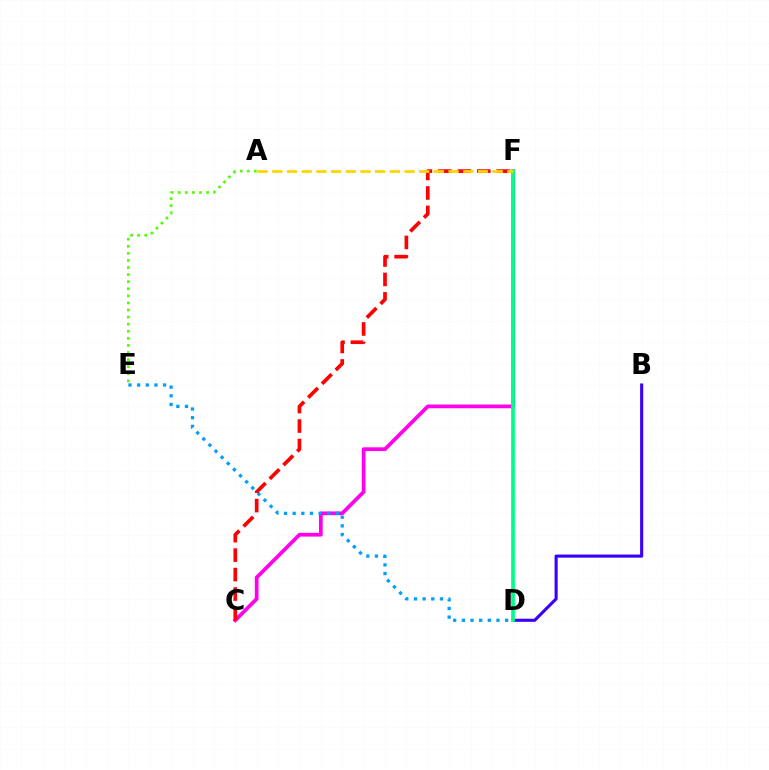{('B', 'D'): [{'color': '#3700ff', 'line_style': 'solid', 'thickness': 2.22}], ('C', 'F'): [{'color': '#ff00ed', 'line_style': 'solid', 'thickness': 2.69}, {'color': '#ff0000', 'line_style': 'dashed', 'thickness': 2.64}], ('D', 'E'): [{'color': '#009eff', 'line_style': 'dotted', 'thickness': 2.35}], ('D', 'F'): [{'color': '#00ff86', 'line_style': 'solid', 'thickness': 2.68}], ('A', 'E'): [{'color': '#4fff00', 'line_style': 'dotted', 'thickness': 1.92}], ('A', 'F'): [{'color': '#ffd500', 'line_style': 'dashed', 'thickness': 2.0}]}